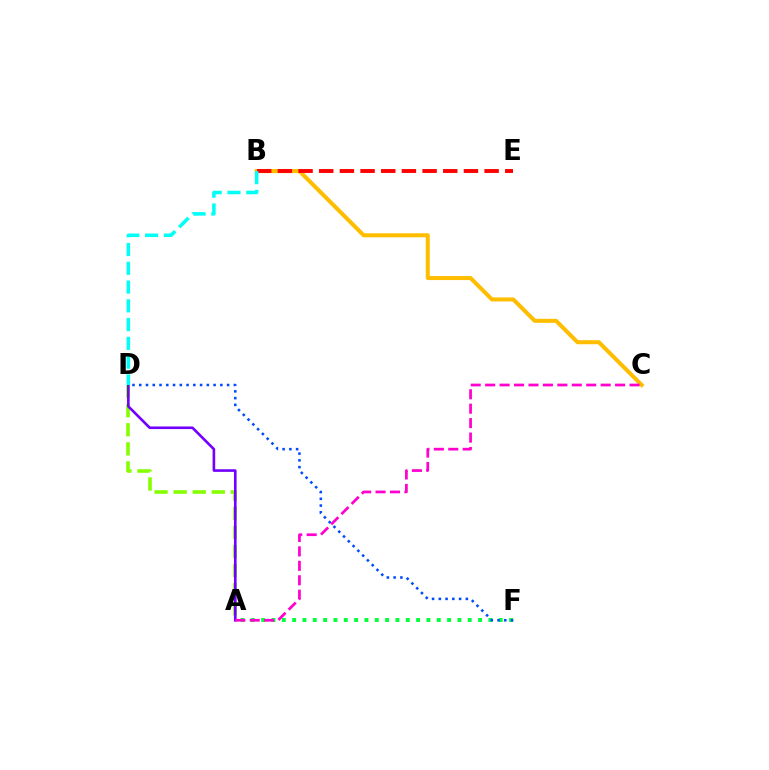{('A', 'F'): [{'color': '#00ff39', 'line_style': 'dotted', 'thickness': 2.81}], ('B', 'C'): [{'color': '#ffbd00', 'line_style': 'solid', 'thickness': 2.9}], ('B', 'E'): [{'color': '#ff0000', 'line_style': 'dashed', 'thickness': 2.81}], ('A', 'D'): [{'color': '#84ff00', 'line_style': 'dashed', 'thickness': 2.59}, {'color': '#7200ff', 'line_style': 'solid', 'thickness': 1.89}], ('D', 'F'): [{'color': '#004bff', 'line_style': 'dotted', 'thickness': 1.84}], ('A', 'C'): [{'color': '#ff00cf', 'line_style': 'dashed', 'thickness': 1.96}], ('B', 'D'): [{'color': '#00fff6', 'line_style': 'dashed', 'thickness': 2.55}]}